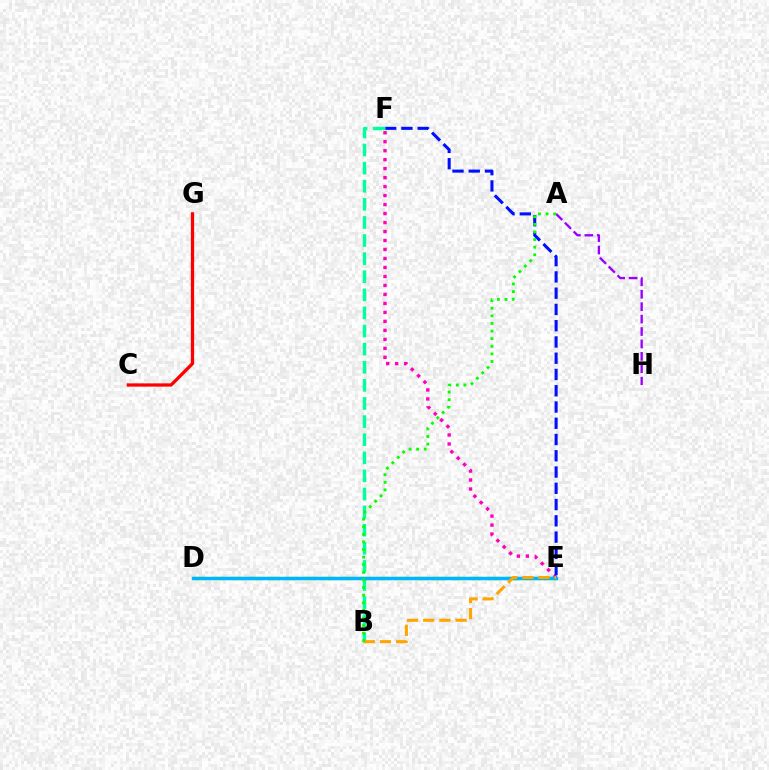{('A', 'H'): [{'color': '#9b00ff', 'line_style': 'dashed', 'thickness': 1.69}], ('E', 'F'): [{'color': '#ff00bd', 'line_style': 'dotted', 'thickness': 2.44}, {'color': '#0010ff', 'line_style': 'dashed', 'thickness': 2.21}], ('B', 'F'): [{'color': '#00ff9d', 'line_style': 'dashed', 'thickness': 2.46}], ('C', 'G'): [{'color': '#ff0000', 'line_style': 'solid', 'thickness': 2.35}], ('D', 'E'): [{'color': '#b3ff00', 'line_style': 'dashed', 'thickness': 2.5}, {'color': '#00b5ff', 'line_style': 'solid', 'thickness': 2.5}], ('B', 'E'): [{'color': '#ffa500', 'line_style': 'dashed', 'thickness': 2.2}], ('A', 'B'): [{'color': '#08ff00', 'line_style': 'dotted', 'thickness': 2.07}]}